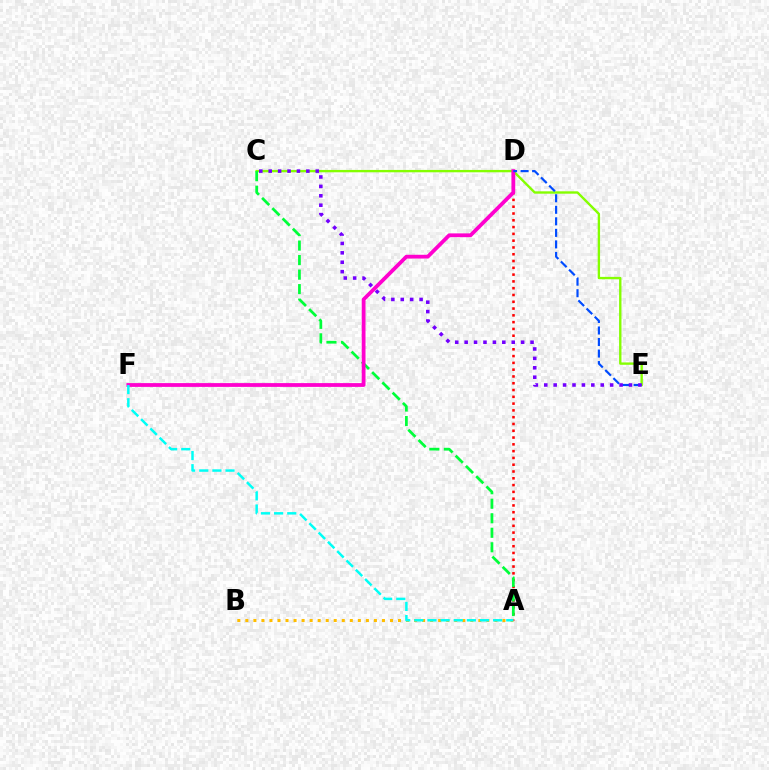{('C', 'E'): [{'color': '#84ff00', 'line_style': 'solid', 'thickness': 1.7}, {'color': '#7200ff', 'line_style': 'dotted', 'thickness': 2.56}], ('A', 'B'): [{'color': '#ffbd00', 'line_style': 'dotted', 'thickness': 2.18}], ('A', 'D'): [{'color': '#ff0000', 'line_style': 'dotted', 'thickness': 1.84}], ('A', 'C'): [{'color': '#00ff39', 'line_style': 'dashed', 'thickness': 1.97}], ('D', 'F'): [{'color': '#ff00cf', 'line_style': 'solid', 'thickness': 2.72}], ('A', 'F'): [{'color': '#00fff6', 'line_style': 'dashed', 'thickness': 1.78}], ('D', 'E'): [{'color': '#004bff', 'line_style': 'dashed', 'thickness': 1.57}]}